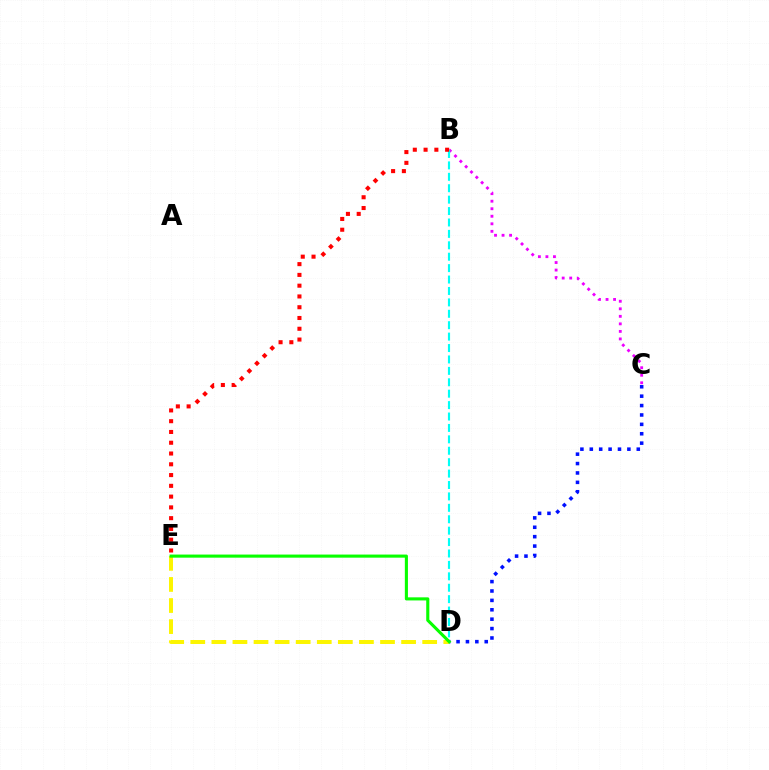{('D', 'E'): [{'color': '#fcf500', 'line_style': 'dashed', 'thickness': 2.86}, {'color': '#08ff00', 'line_style': 'solid', 'thickness': 2.23}], ('B', 'C'): [{'color': '#ee00ff', 'line_style': 'dotted', 'thickness': 2.05}], ('B', 'D'): [{'color': '#00fff6', 'line_style': 'dashed', 'thickness': 1.55}], ('C', 'D'): [{'color': '#0010ff', 'line_style': 'dotted', 'thickness': 2.55}], ('B', 'E'): [{'color': '#ff0000', 'line_style': 'dotted', 'thickness': 2.93}]}